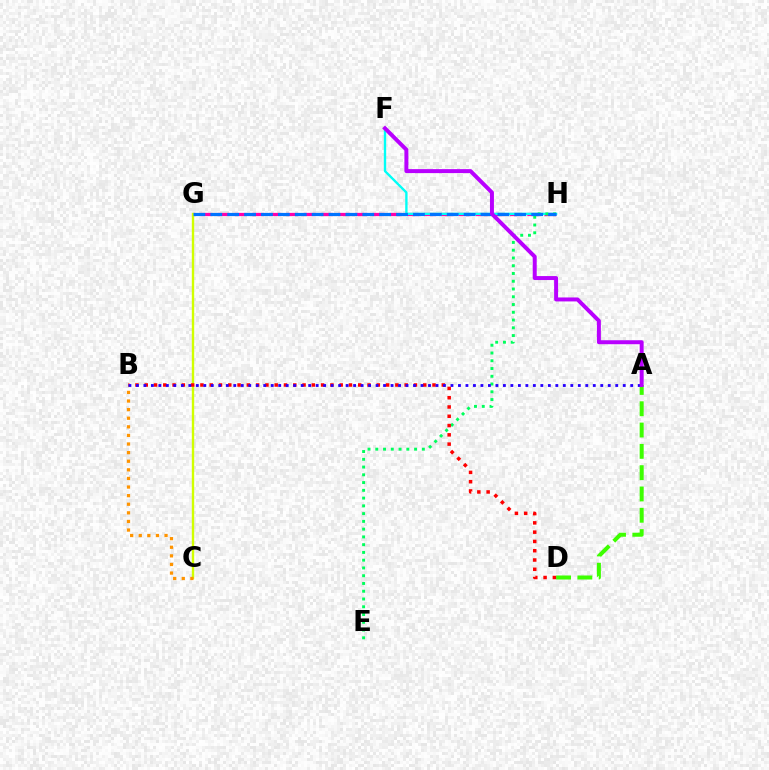{('A', 'D'): [{'color': '#3dff00', 'line_style': 'dashed', 'thickness': 2.89}], ('G', 'H'): [{'color': '#ff00ac', 'line_style': 'dashed', 'thickness': 2.34}, {'color': '#0074ff', 'line_style': 'dashed', 'thickness': 2.29}], ('F', 'H'): [{'color': '#00fff6', 'line_style': 'solid', 'thickness': 1.7}], ('C', 'G'): [{'color': '#d1ff00', 'line_style': 'solid', 'thickness': 1.71}], ('B', 'C'): [{'color': '#ff9400', 'line_style': 'dotted', 'thickness': 2.34}], ('E', 'H'): [{'color': '#00ff5c', 'line_style': 'dotted', 'thickness': 2.11}], ('B', 'D'): [{'color': '#ff0000', 'line_style': 'dotted', 'thickness': 2.52}], ('A', 'B'): [{'color': '#2500ff', 'line_style': 'dotted', 'thickness': 2.03}], ('A', 'F'): [{'color': '#b900ff', 'line_style': 'solid', 'thickness': 2.86}]}